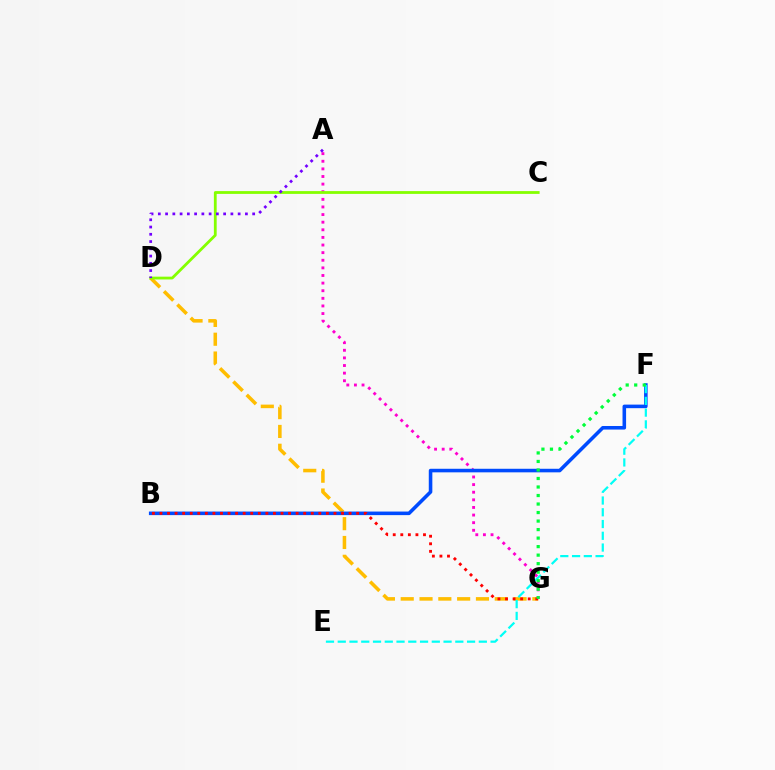{('A', 'G'): [{'color': '#ff00cf', 'line_style': 'dotted', 'thickness': 2.07}], ('D', 'G'): [{'color': '#ffbd00', 'line_style': 'dashed', 'thickness': 2.56}], ('B', 'F'): [{'color': '#004bff', 'line_style': 'solid', 'thickness': 2.57}], ('C', 'D'): [{'color': '#84ff00', 'line_style': 'solid', 'thickness': 2.01}], ('E', 'F'): [{'color': '#00fff6', 'line_style': 'dashed', 'thickness': 1.6}], ('A', 'D'): [{'color': '#7200ff', 'line_style': 'dotted', 'thickness': 1.97}], ('B', 'G'): [{'color': '#ff0000', 'line_style': 'dotted', 'thickness': 2.06}], ('F', 'G'): [{'color': '#00ff39', 'line_style': 'dotted', 'thickness': 2.31}]}